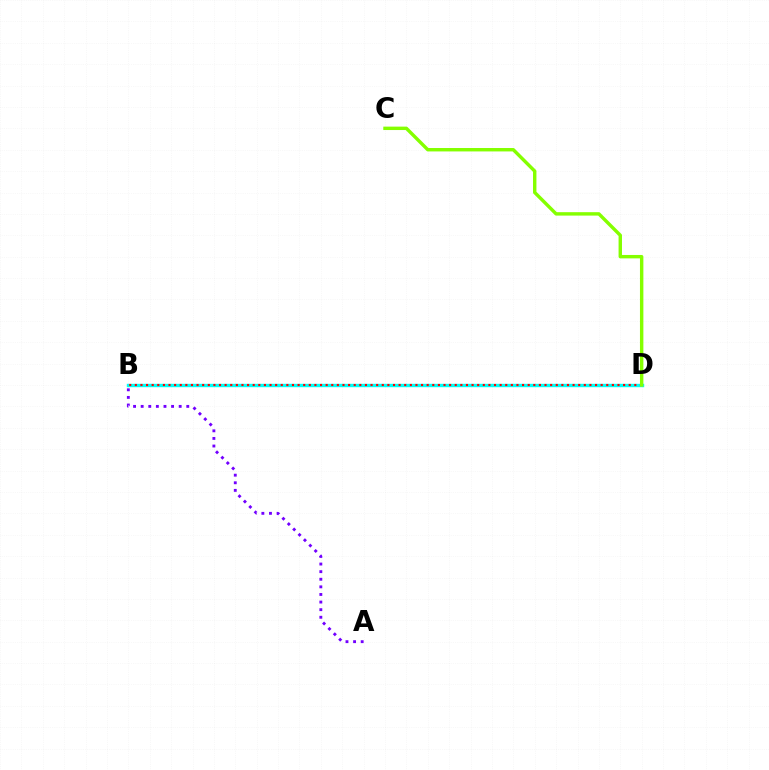{('A', 'B'): [{'color': '#7200ff', 'line_style': 'dotted', 'thickness': 2.07}], ('B', 'D'): [{'color': '#00fff6', 'line_style': 'solid', 'thickness': 2.45}, {'color': '#ff0000', 'line_style': 'dotted', 'thickness': 1.52}], ('C', 'D'): [{'color': '#84ff00', 'line_style': 'solid', 'thickness': 2.46}]}